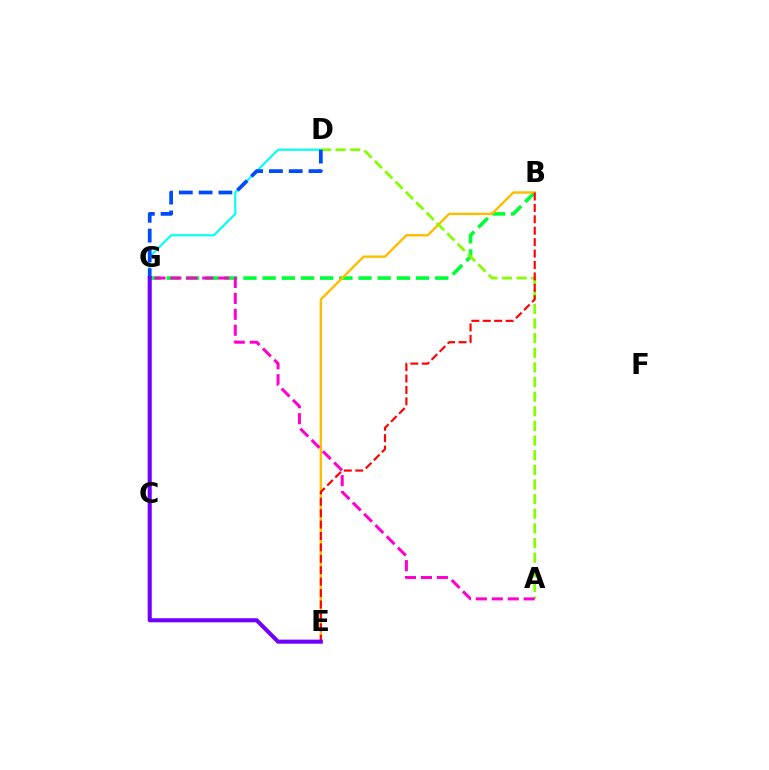{('D', 'G'): [{'color': '#00fff6', 'line_style': 'solid', 'thickness': 1.55}, {'color': '#004bff', 'line_style': 'dashed', 'thickness': 2.69}], ('B', 'G'): [{'color': '#00ff39', 'line_style': 'dashed', 'thickness': 2.61}], ('B', 'E'): [{'color': '#ffbd00', 'line_style': 'solid', 'thickness': 1.72}, {'color': '#ff0000', 'line_style': 'dashed', 'thickness': 1.55}], ('A', 'D'): [{'color': '#84ff00', 'line_style': 'dashed', 'thickness': 1.99}], ('A', 'G'): [{'color': '#ff00cf', 'line_style': 'dashed', 'thickness': 2.17}], ('E', 'G'): [{'color': '#7200ff', 'line_style': 'solid', 'thickness': 2.93}]}